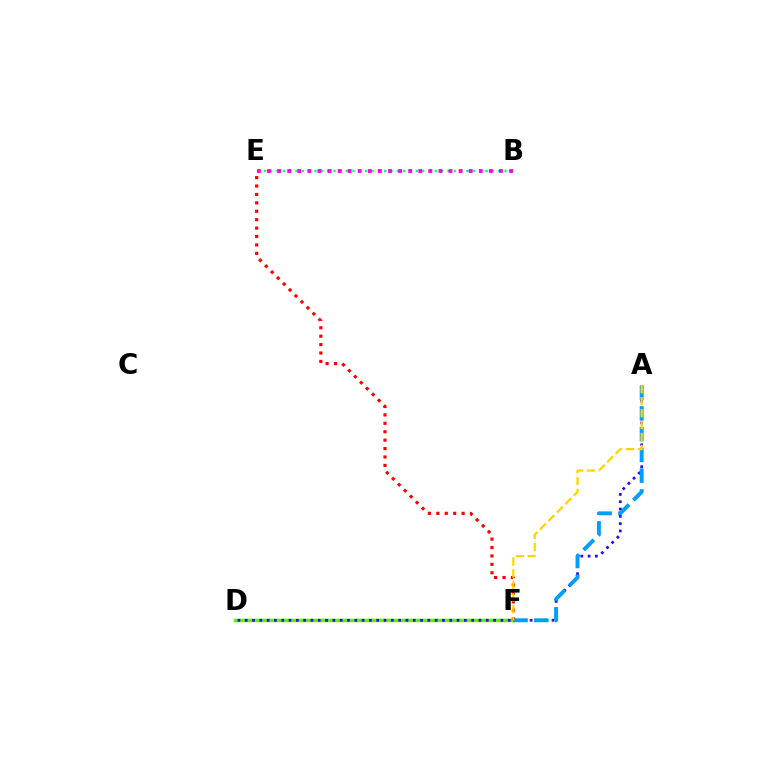{('B', 'E'): [{'color': '#00ff86', 'line_style': 'dotted', 'thickness': 1.72}, {'color': '#ff00ed', 'line_style': 'dotted', 'thickness': 2.74}], ('D', 'F'): [{'color': '#4fff00', 'line_style': 'solid', 'thickness': 2.52}], ('A', 'D'): [{'color': '#3700ff', 'line_style': 'dotted', 'thickness': 1.99}], ('A', 'F'): [{'color': '#009eff', 'line_style': 'dashed', 'thickness': 2.82}, {'color': '#ffd500', 'line_style': 'dashed', 'thickness': 1.62}], ('E', 'F'): [{'color': '#ff0000', 'line_style': 'dotted', 'thickness': 2.29}]}